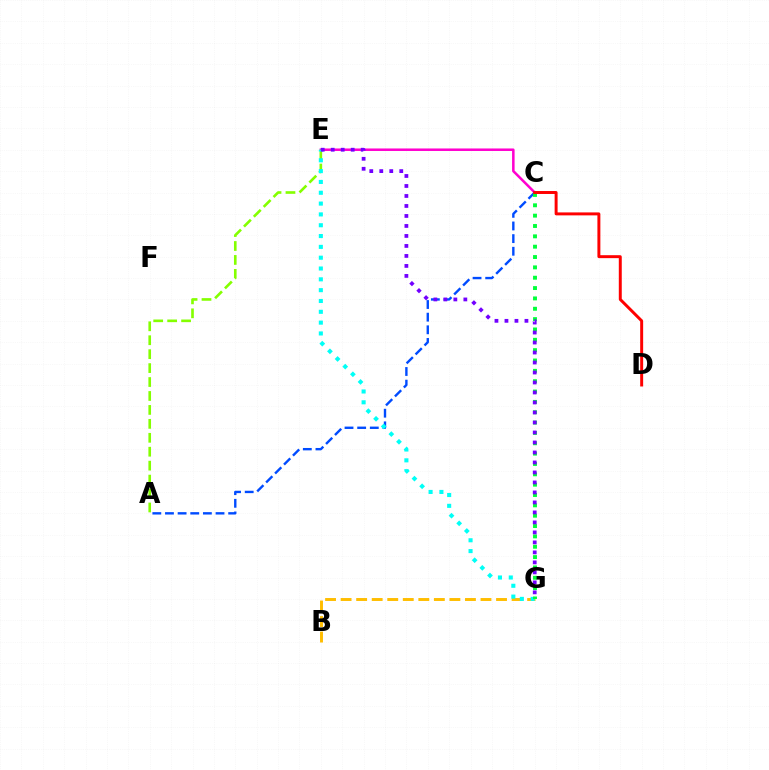{('C', 'E'): [{'color': '#ff00cf', 'line_style': 'solid', 'thickness': 1.81}], ('A', 'C'): [{'color': '#004bff', 'line_style': 'dashed', 'thickness': 1.72}], ('A', 'E'): [{'color': '#84ff00', 'line_style': 'dashed', 'thickness': 1.89}], ('B', 'G'): [{'color': '#ffbd00', 'line_style': 'dashed', 'thickness': 2.11}], ('E', 'G'): [{'color': '#00fff6', 'line_style': 'dotted', 'thickness': 2.94}, {'color': '#7200ff', 'line_style': 'dotted', 'thickness': 2.72}], ('C', 'G'): [{'color': '#00ff39', 'line_style': 'dotted', 'thickness': 2.81}], ('C', 'D'): [{'color': '#ff0000', 'line_style': 'solid', 'thickness': 2.13}]}